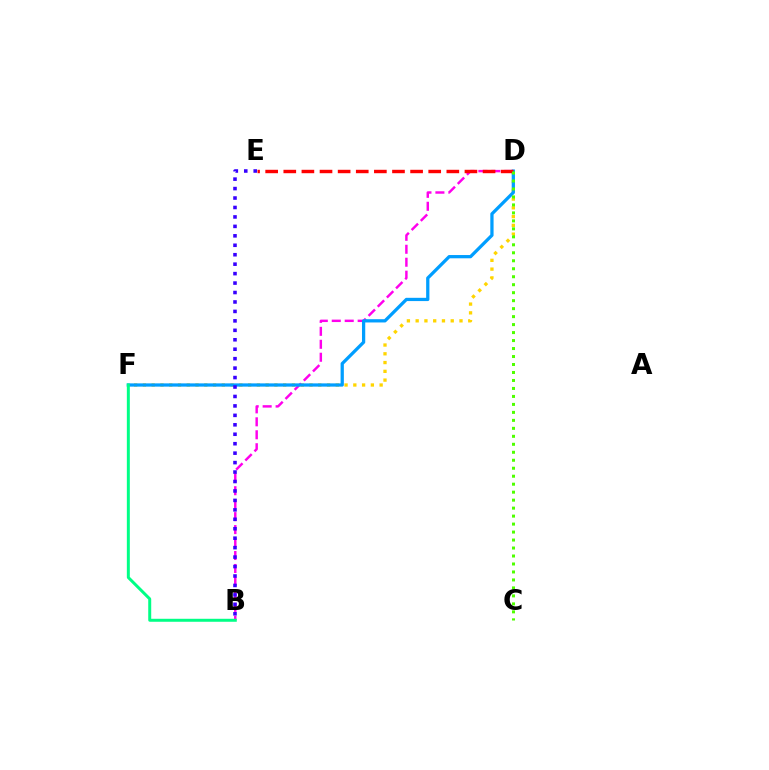{('D', 'F'): [{'color': '#ffd500', 'line_style': 'dotted', 'thickness': 2.38}, {'color': '#009eff', 'line_style': 'solid', 'thickness': 2.35}], ('B', 'D'): [{'color': '#ff00ed', 'line_style': 'dashed', 'thickness': 1.76}], ('D', 'E'): [{'color': '#ff0000', 'line_style': 'dashed', 'thickness': 2.46}], ('C', 'D'): [{'color': '#4fff00', 'line_style': 'dotted', 'thickness': 2.17}], ('B', 'F'): [{'color': '#00ff86', 'line_style': 'solid', 'thickness': 2.15}], ('B', 'E'): [{'color': '#3700ff', 'line_style': 'dotted', 'thickness': 2.57}]}